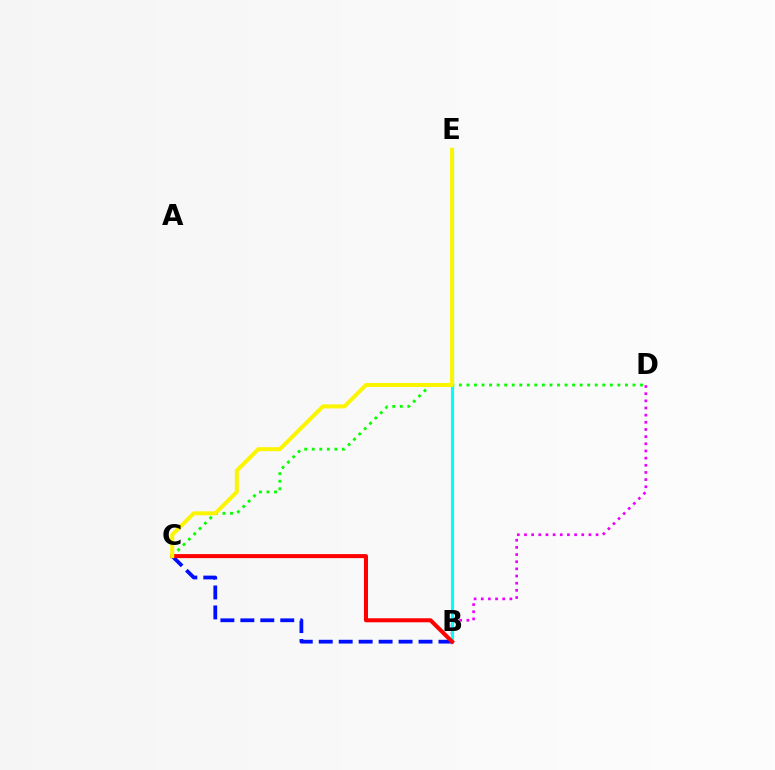{('B', 'C'): [{'color': '#0010ff', 'line_style': 'dashed', 'thickness': 2.71}, {'color': '#ff0000', 'line_style': 'solid', 'thickness': 2.9}], ('B', 'D'): [{'color': '#ee00ff', 'line_style': 'dotted', 'thickness': 1.95}], ('B', 'E'): [{'color': '#00fff6', 'line_style': 'solid', 'thickness': 2.25}], ('C', 'D'): [{'color': '#08ff00', 'line_style': 'dotted', 'thickness': 2.05}], ('C', 'E'): [{'color': '#fcf500', 'line_style': 'solid', 'thickness': 2.87}]}